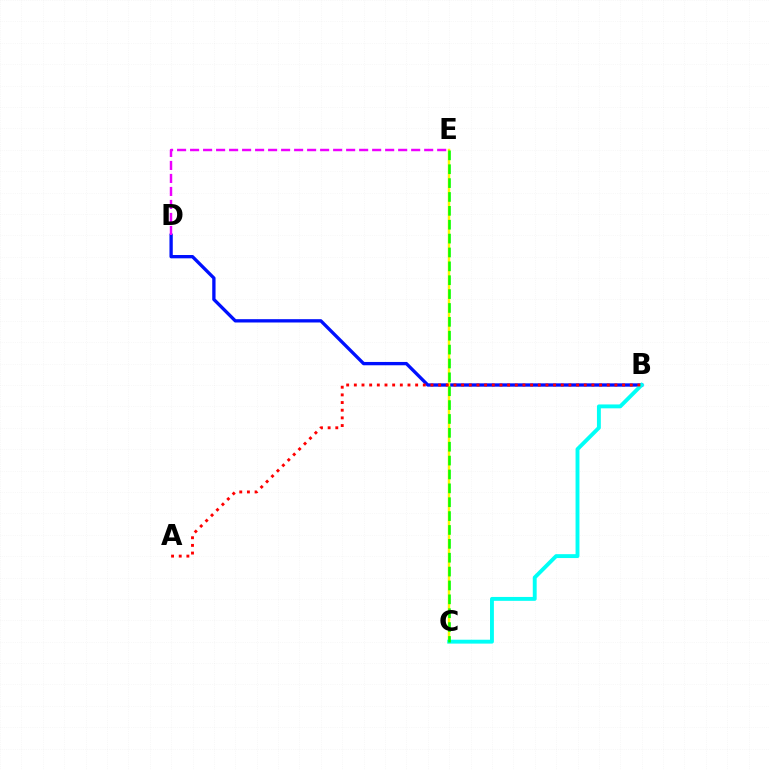{('B', 'D'): [{'color': '#0010ff', 'line_style': 'solid', 'thickness': 2.39}], ('D', 'E'): [{'color': '#ee00ff', 'line_style': 'dashed', 'thickness': 1.77}], ('C', 'E'): [{'color': '#fcf500', 'line_style': 'solid', 'thickness': 1.78}, {'color': '#08ff00', 'line_style': 'dashed', 'thickness': 1.88}], ('B', 'C'): [{'color': '#00fff6', 'line_style': 'solid', 'thickness': 2.8}], ('A', 'B'): [{'color': '#ff0000', 'line_style': 'dotted', 'thickness': 2.08}]}